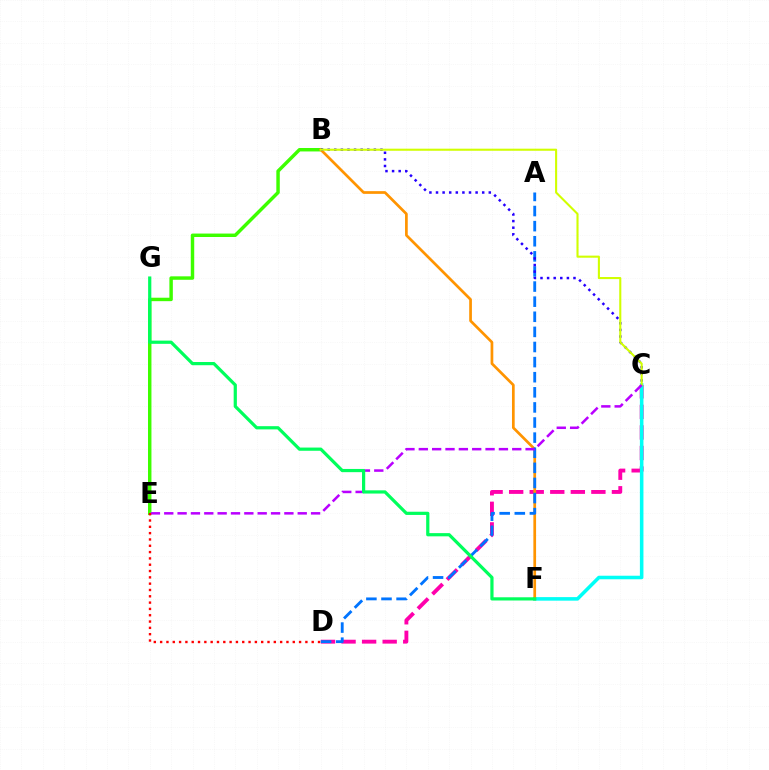{('C', 'D'): [{'color': '#ff00ac', 'line_style': 'dashed', 'thickness': 2.79}], ('C', 'F'): [{'color': '#00fff6', 'line_style': 'solid', 'thickness': 2.56}], ('B', 'E'): [{'color': '#3dff00', 'line_style': 'solid', 'thickness': 2.48}], ('B', 'F'): [{'color': '#ff9400', 'line_style': 'solid', 'thickness': 1.95}], ('A', 'D'): [{'color': '#0074ff', 'line_style': 'dashed', 'thickness': 2.05}], ('B', 'C'): [{'color': '#2500ff', 'line_style': 'dotted', 'thickness': 1.79}, {'color': '#d1ff00', 'line_style': 'solid', 'thickness': 1.5}], ('C', 'E'): [{'color': '#b900ff', 'line_style': 'dashed', 'thickness': 1.81}], ('F', 'G'): [{'color': '#00ff5c', 'line_style': 'solid', 'thickness': 2.31}], ('D', 'E'): [{'color': '#ff0000', 'line_style': 'dotted', 'thickness': 1.72}]}